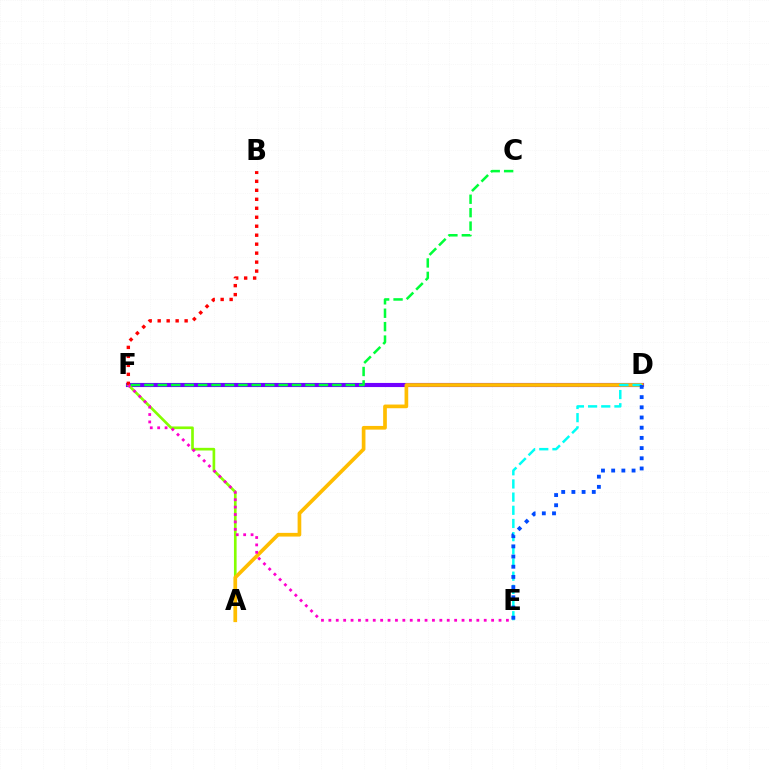{('D', 'F'): [{'color': '#7200ff', 'line_style': 'solid', 'thickness': 2.96}], ('A', 'F'): [{'color': '#84ff00', 'line_style': 'solid', 'thickness': 1.92}], ('A', 'D'): [{'color': '#ffbd00', 'line_style': 'solid', 'thickness': 2.65}], ('B', 'F'): [{'color': '#ff0000', 'line_style': 'dotted', 'thickness': 2.44}], ('D', 'E'): [{'color': '#00fff6', 'line_style': 'dashed', 'thickness': 1.79}, {'color': '#004bff', 'line_style': 'dotted', 'thickness': 2.77}], ('E', 'F'): [{'color': '#ff00cf', 'line_style': 'dotted', 'thickness': 2.01}], ('C', 'F'): [{'color': '#00ff39', 'line_style': 'dashed', 'thickness': 1.82}]}